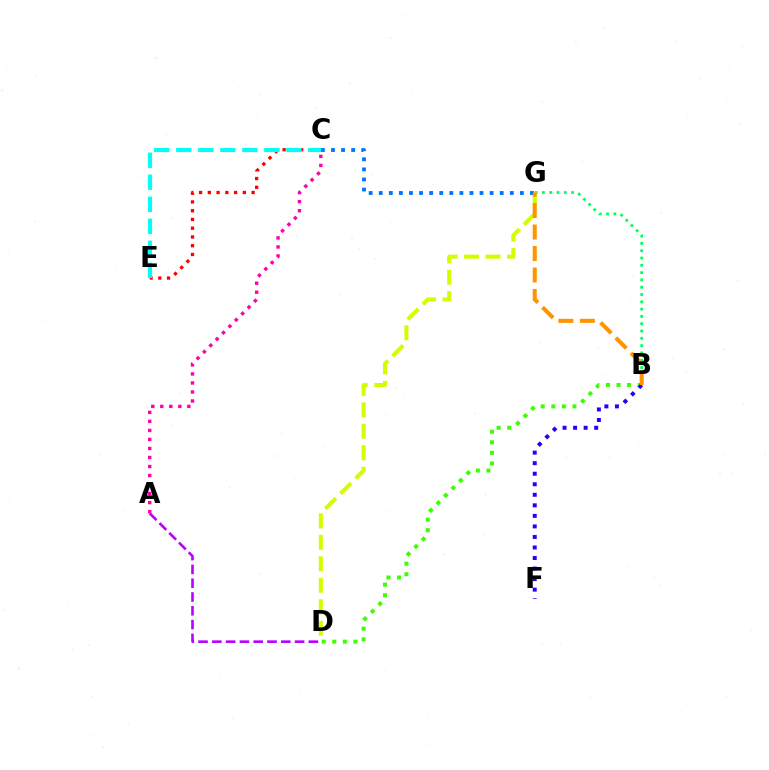{('A', 'C'): [{'color': '#ff00ac', 'line_style': 'dotted', 'thickness': 2.45}], ('A', 'D'): [{'color': '#b900ff', 'line_style': 'dashed', 'thickness': 1.87}], ('B', 'G'): [{'color': '#00ff5c', 'line_style': 'dotted', 'thickness': 1.98}, {'color': '#ff9400', 'line_style': 'dashed', 'thickness': 2.92}], ('C', 'E'): [{'color': '#ff0000', 'line_style': 'dotted', 'thickness': 2.38}, {'color': '#00fff6', 'line_style': 'dashed', 'thickness': 2.99}], ('D', 'G'): [{'color': '#d1ff00', 'line_style': 'dashed', 'thickness': 2.92}], ('C', 'G'): [{'color': '#0074ff', 'line_style': 'dotted', 'thickness': 2.74}], ('B', 'D'): [{'color': '#3dff00', 'line_style': 'dotted', 'thickness': 2.88}], ('B', 'F'): [{'color': '#2500ff', 'line_style': 'dotted', 'thickness': 2.86}]}